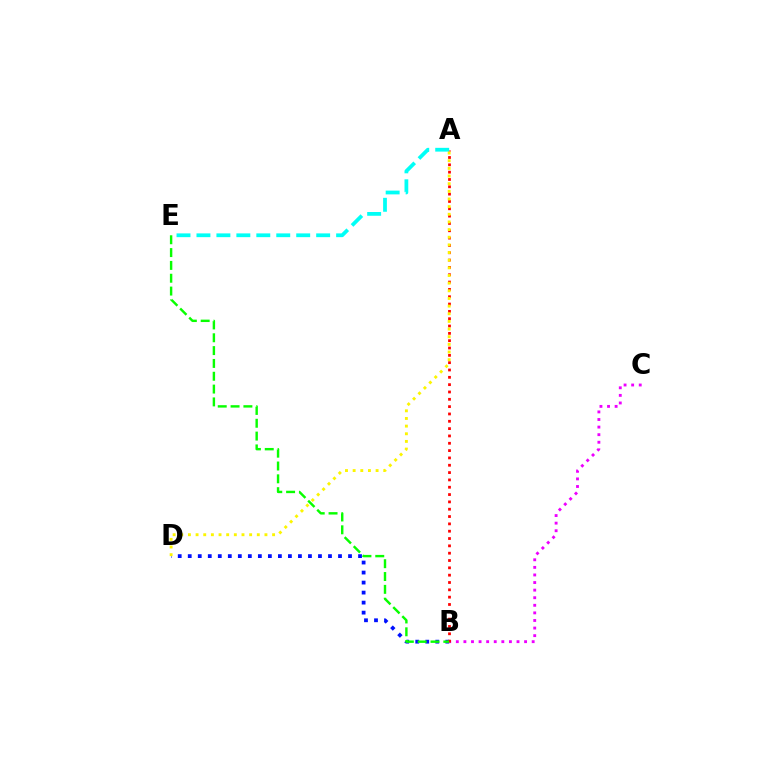{('B', 'D'): [{'color': '#0010ff', 'line_style': 'dotted', 'thickness': 2.72}], ('B', 'C'): [{'color': '#ee00ff', 'line_style': 'dotted', 'thickness': 2.06}], ('A', 'B'): [{'color': '#ff0000', 'line_style': 'dotted', 'thickness': 1.99}], ('B', 'E'): [{'color': '#08ff00', 'line_style': 'dashed', 'thickness': 1.74}], ('A', 'E'): [{'color': '#00fff6', 'line_style': 'dashed', 'thickness': 2.71}], ('A', 'D'): [{'color': '#fcf500', 'line_style': 'dotted', 'thickness': 2.08}]}